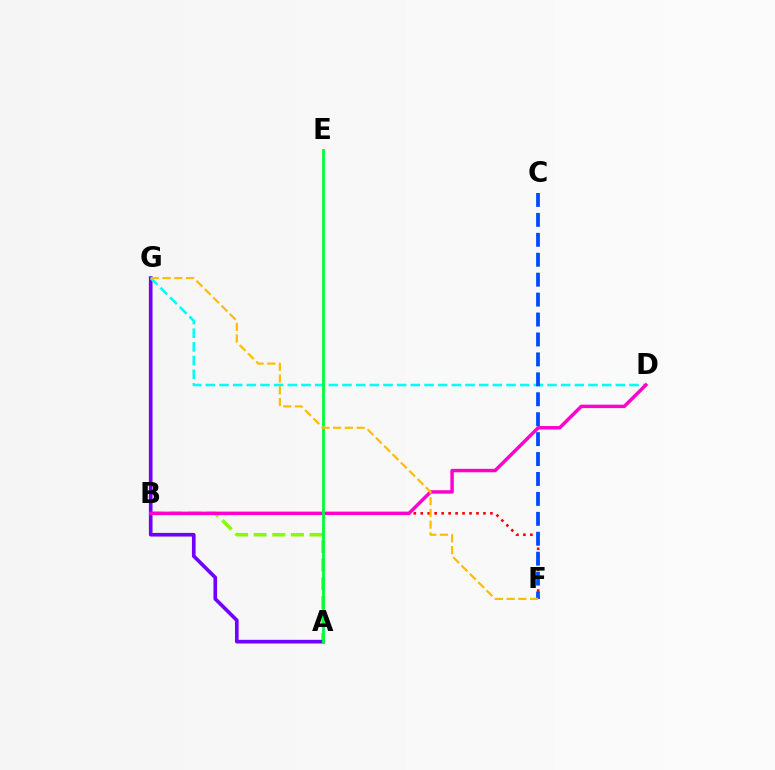{('A', 'B'): [{'color': '#84ff00', 'line_style': 'dashed', 'thickness': 2.53}], ('B', 'F'): [{'color': '#ff0000', 'line_style': 'dotted', 'thickness': 1.89}], ('A', 'G'): [{'color': '#7200ff', 'line_style': 'solid', 'thickness': 2.63}], ('D', 'G'): [{'color': '#00fff6', 'line_style': 'dashed', 'thickness': 1.86}], ('B', 'D'): [{'color': '#ff00cf', 'line_style': 'solid', 'thickness': 2.49}], ('A', 'E'): [{'color': '#00ff39', 'line_style': 'solid', 'thickness': 2.01}], ('C', 'F'): [{'color': '#004bff', 'line_style': 'dashed', 'thickness': 2.71}], ('F', 'G'): [{'color': '#ffbd00', 'line_style': 'dashed', 'thickness': 1.59}]}